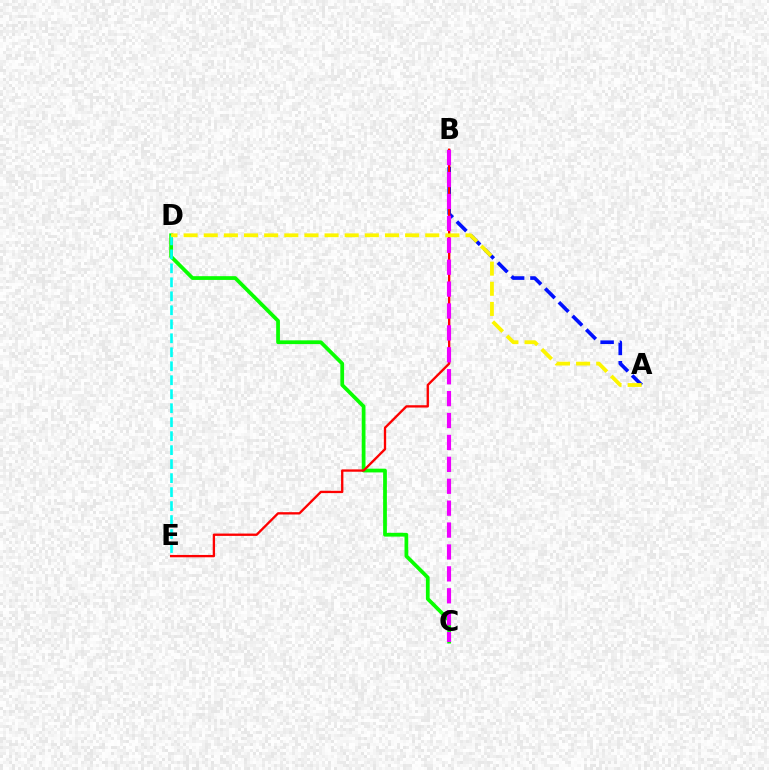{('C', 'D'): [{'color': '#08ff00', 'line_style': 'solid', 'thickness': 2.7}], ('A', 'B'): [{'color': '#0010ff', 'line_style': 'dashed', 'thickness': 2.63}], ('B', 'E'): [{'color': '#ff0000', 'line_style': 'solid', 'thickness': 1.68}], ('B', 'C'): [{'color': '#ee00ff', 'line_style': 'dashed', 'thickness': 2.98}], ('D', 'E'): [{'color': '#00fff6', 'line_style': 'dashed', 'thickness': 1.9}], ('A', 'D'): [{'color': '#fcf500', 'line_style': 'dashed', 'thickness': 2.74}]}